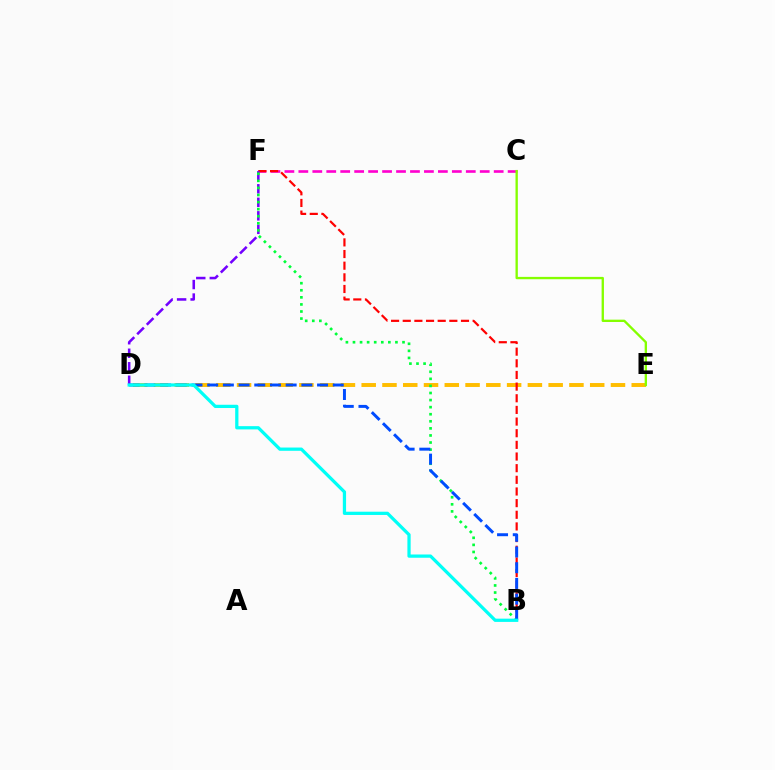{('C', 'F'): [{'color': '#ff00cf', 'line_style': 'dashed', 'thickness': 1.9}], ('D', 'E'): [{'color': '#ffbd00', 'line_style': 'dashed', 'thickness': 2.82}], ('B', 'F'): [{'color': '#ff0000', 'line_style': 'dashed', 'thickness': 1.58}, {'color': '#00ff39', 'line_style': 'dotted', 'thickness': 1.92}], ('D', 'F'): [{'color': '#7200ff', 'line_style': 'dashed', 'thickness': 1.84}], ('B', 'D'): [{'color': '#004bff', 'line_style': 'dashed', 'thickness': 2.13}, {'color': '#00fff6', 'line_style': 'solid', 'thickness': 2.34}], ('C', 'E'): [{'color': '#84ff00', 'line_style': 'solid', 'thickness': 1.69}]}